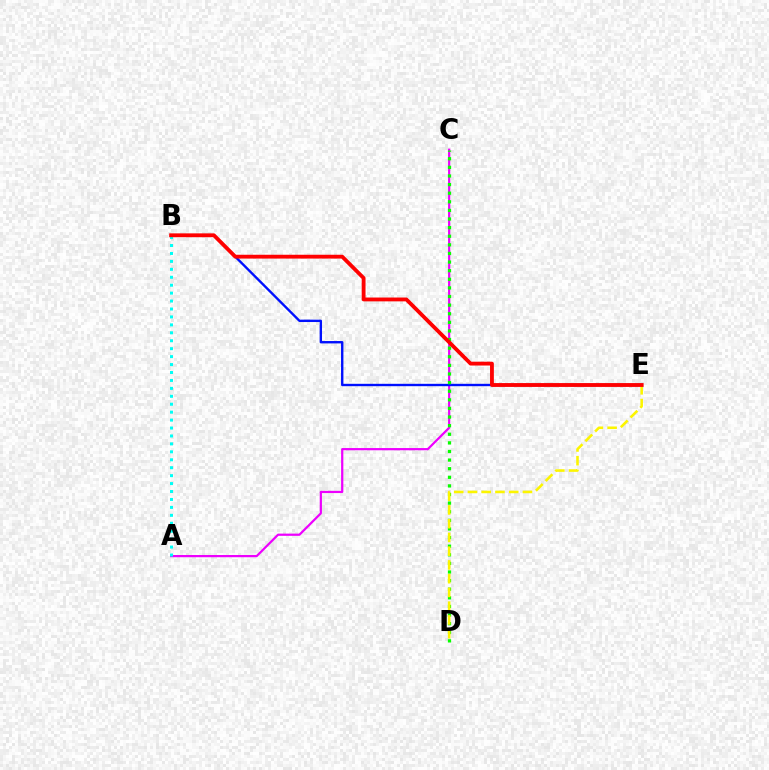{('A', 'C'): [{'color': '#ee00ff', 'line_style': 'solid', 'thickness': 1.6}], ('B', 'E'): [{'color': '#0010ff', 'line_style': 'solid', 'thickness': 1.71}, {'color': '#ff0000', 'line_style': 'solid', 'thickness': 2.76}], ('C', 'D'): [{'color': '#08ff00', 'line_style': 'dotted', 'thickness': 2.34}], ('D', 'E'): [{'color': '#fcf500', 'line_style': 'dashed', 'thickness': 1.87}], ('A', 'B'): [{'color': '#00fff6', 'line_style': 'dotted', 'thickness': 2.16}]}